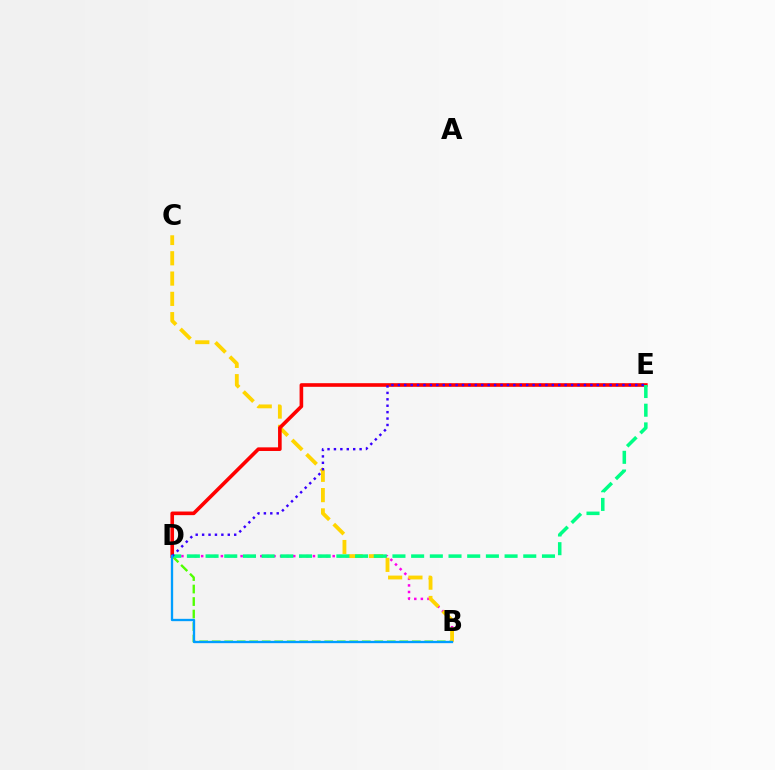{('B', 'D'): [{'color': '#ff00ed', 'line_style': 'dotted', 'thickness': 1.79}, {'color': '#4fff00', 'line_style': 'dashed', 'thickness': 1.7}, {'color': '#009eff', 'line_style': 'solid', 'thickness': 1.67}], ('B', 'C'): [{'color': '#ffd500', 'line_style': 'dashed', 'thickness': 2.76}], ('D', 'E'): [{'color': '#ff0000', 'line_style': 'solid', 'thickness': 2.61}, {'color': '#00ff86', 'line_style': 'dashed', 'thickness': 2.54}, {'color': '#3700ff', 'line_style': 'dotted', 'thickness': 1.74}]}